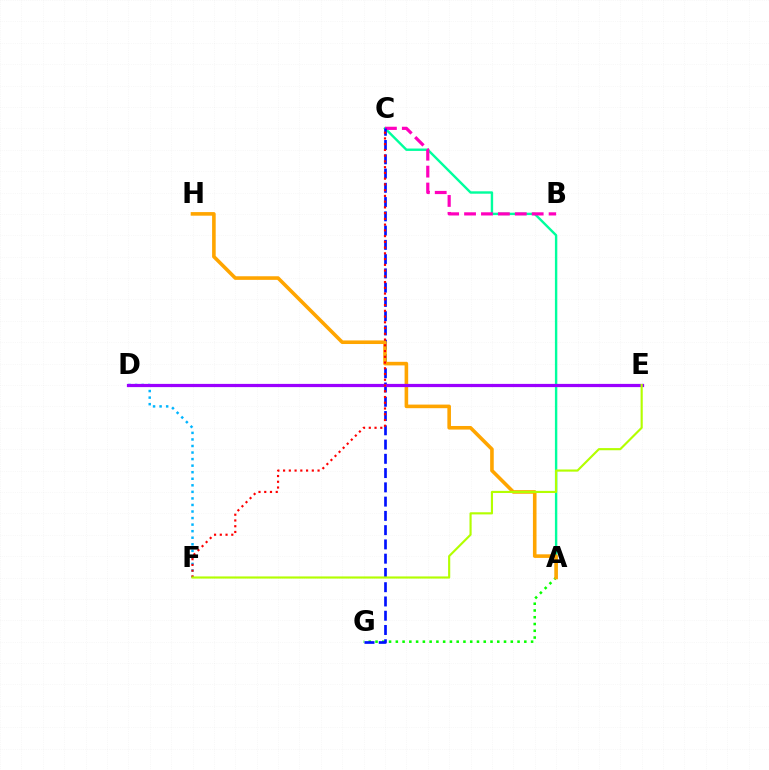{('D', 'F'): [{'color': '#00b5ff', 'line_style': 'dotted', 'thickness': 1.78}], ('A', 'G'): [{'color': '#08ff00', 'line_style': 'dotted', 'thickness': 1.84}], ('A', 'C'): [{'color': '#00ff9d', 'line_style': 'solid', 'thickness': 1.73}], ('B', 'C'): [{'color': '#ff00bd', 'line_style': 'dashed', 'thickness': 2.3}], ('C', 'G'): [{'color': '#0010ff', 'line_style': 'dashed', 'thickness': 1.94}], ('A', 'H'): [{'color': '#ffa500', 'line_style': 'solid', 'thickness': 2.59}], ('D', 'E'): [{'color': '#9b00ff', 'line_style': 'solid', 'thickness': 2.32}], ('C', 'F'): [{'color': '#ff0000', 'line_style': 'dotted', 'thickness': 1.56}], ('E', 'F'): [{'color': '#b3ff00', 'line_style': 'solid', 'thickness': 1.54}]}